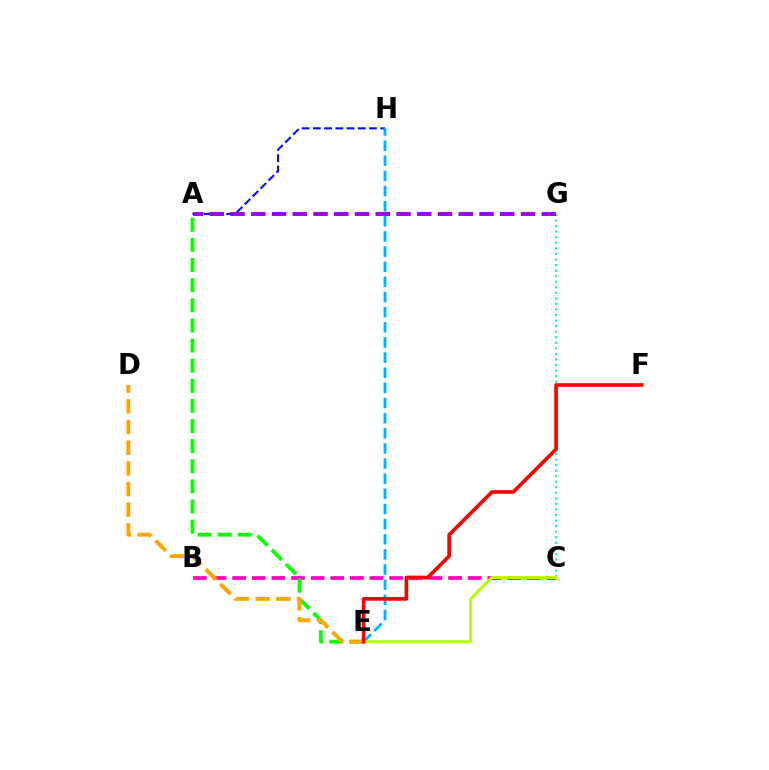{('A', 'H'): [{'color': '#0010ff', 'line_style': 'dashed', 'thickness': 1.53}], ('E', 'H'): [{'color': '#00b5ff', 'line_style': 'dashed', 'thickness': 2.06}], ('C', 'G'): [{'color': '#00ff9d', 'line_style': 'dotted', 'thickness': 1.51}], ('B', 'C'): [{'color': '#ff00bd', 'line_style': 'dashed', 'thickness': 2.67}], ('A', 'E'): [{'color': '#08ff00', 'line_style': 'dashed', 'thickness': 2.73}], ('D', 'E'): [{'color': '#ffa500', 'line_style': 'dashed', 'thickness': 2.81}], ('C', 'E'): [{'color': '#b3ff00', 'line_style': 'solid', 'thickness': 2.08}], ('A', 'G'): [{'color': '#9b00ff', 'line_style': 'dashed', 'thickness': 2.82}], ('E', 'F'): [{'color': '#ff0000', 'line_style': 'solid', 'thickness': 2.64}]}